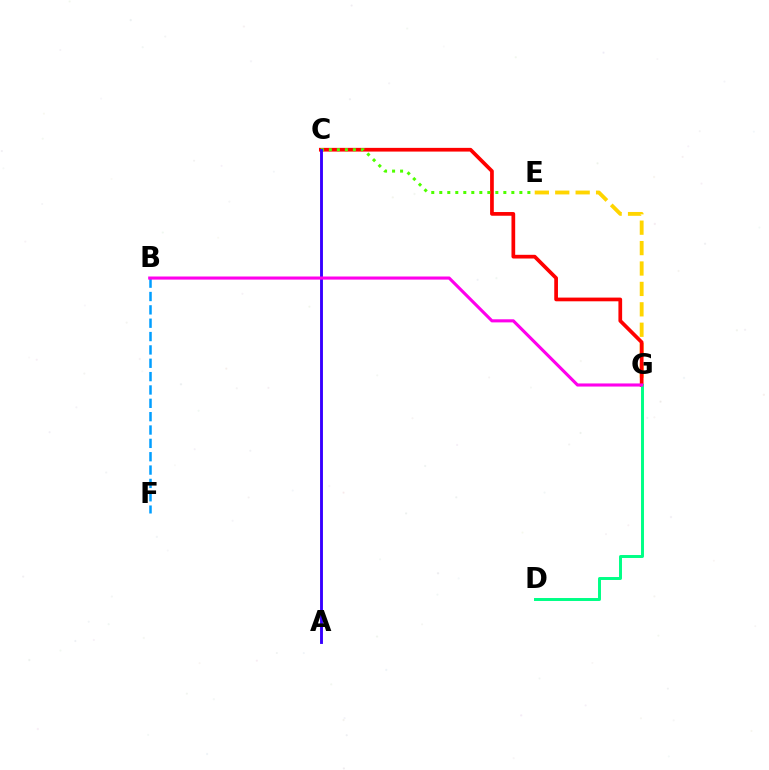{('E', 'G'): [{'color': '#ffd500', 'line_style': 'dashed', 'thickness': 2.77}], ('B', 'F'): [{'color': '#009eff', 'line_style': 'dashed', 'thickness': 1.81}], ('C', 'G'): [{'color': '#ff0000', 'line_style': 'solid', 'thickness': 2.67}], ('C', 'E'): [{'color': '#4fff00', 'line_style': 'dotted', 'thickness': 2.18}], ('D', 'G'): [{'color': '#00ff86', 'line_style': 'solid', 'thickness': 2.13}], ('A', 'C'): [{'color': '#3700ff', 'line_style': 'solid', 'thickness': 2.07}], ('B', 'G'): [{'color': '#ff00ed', 'line_style': 'solid', 'thickness': 2.23}]}